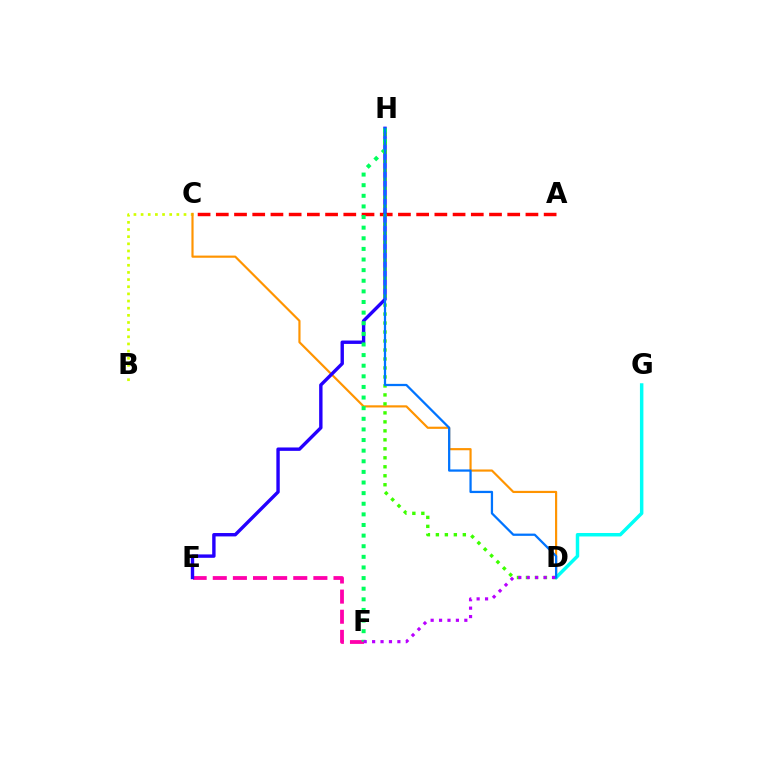{('B', 'C'): [{'color': '#d1ff00', 'line_style': 'dotted', 'thickness': 1.94}], ('C', 'D'): [{'color': '#ff9400', 'line_style': 'solid', 'thickness': 1.56}], ('D', 'G'): [{'color': '#00fff6', 'line_style': 'solid', 'thickness': 2.5}], ('E', 'F'): [{'color': '#ff00ac', 'line_style': 'dashed', 'thickness': 2.73}], ('A', 'C'): [{'color': '#ff0000', 'line_style': 'dashed', 'thickness': 2.47}], ('E', 'H'): [{'color': '#2500ff', 'line_style': 'solid', 'thickness': 2.44}], ('F', 'H'): [{'color': '#00ff5c', 'line_style': 'dotted', 'thickness': 2.89}], ('D', 'H'): [{'color': '#3dff00', 'line_style': 'dotted', 'thickness': 2.44}, {'color': '#0074ff', 'line_style': 'solid', 'thickness': 1.62}], ('D', 'F'): [{'color': '#b900ff', 'line_style': 'dotted', 'thickness': 2.29}]}